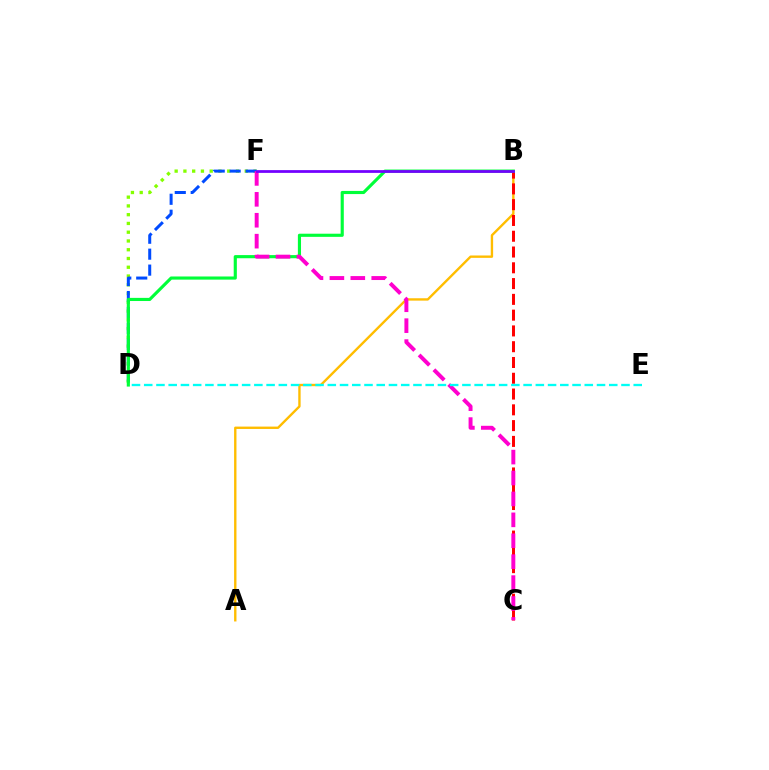{('D', 'F'): [{'color': '#84ff00', 'line_style': 'dotted', 'thickness': 2.38}, {'color': '#004bff', 'line_style': 'dashed', 'thickness': 2.17}], ('A', 'B'): [{'color': '#ffbd00', 'line_style': 'solid', 'thickness': 1.71}], ('B', 'C'): [{'color': '#ff0000', 'line_style': 'dashed', 'thickness': 2.14}], ('B', 'D'): [{'color': '#00ff39', 'line_style': 'solid', 'thickness': 2.26}], ('C', 'F'): [{'color': '#ff00cf', 'line_style': 'dashed', 'thickness': 2.84}], ('B', 'F'): [{'color': '#7200ff', 'line_style': 'solid', 'thickness': 1.98}], ('D', 'E'): [{'color': '#00fff6', 'line_style': 'dashed', 'thickness': 1.66}]}